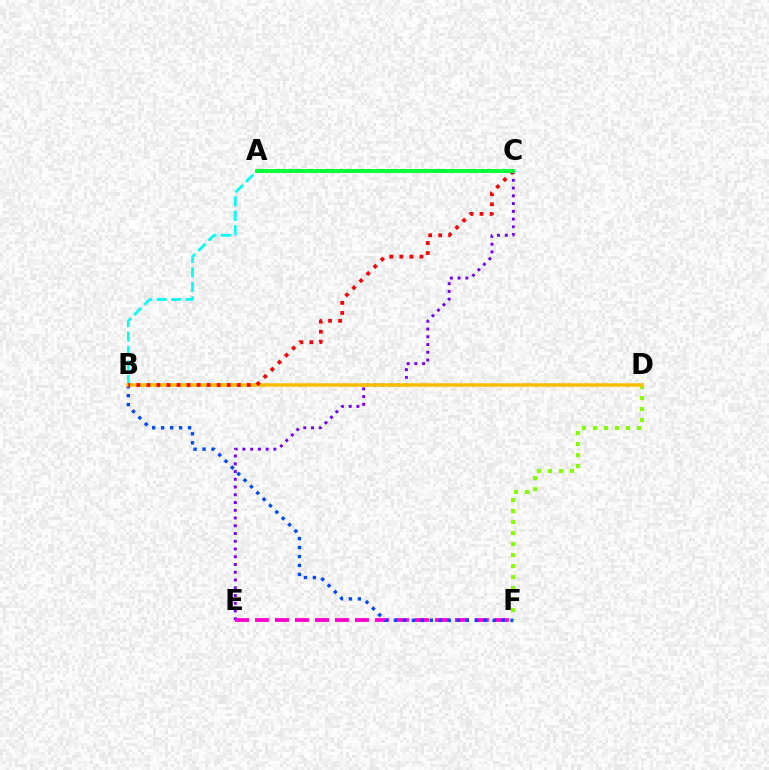{('D', 'F'): [{'color': '#84ff00', 'line_style': 'dotted', 'thickness': 2.99}], ('C', 'E'): [{'color': '#7200ff', 'line_style': 'dotted', 'thickness': 2.11}], ('E', 'F'): [{'color': '#ff00cf', 'line_style': 'dashed', 'thickness': 2.72}], ('B', 'F'): [{'color': '#004bff', 'line_style': 'dotted', 'thickness': 2.44}], ('A', 'B'): [{'color': '#00fff6', 'line_style': 'dashed', 'thickness': 1.97}], ('B', 'D'): [{'color': '#ffbd00', 'line_style': 'solid', 'thickness': 2.56}], ('B', 'C'): [{'color': '#ff0000', 'line_style': 'dotted', 'thickness': 2.73}], ('A', 'C'): [{'color': '#00ff39', 'line_style': 'solid', 'thickness': 2.8}]}